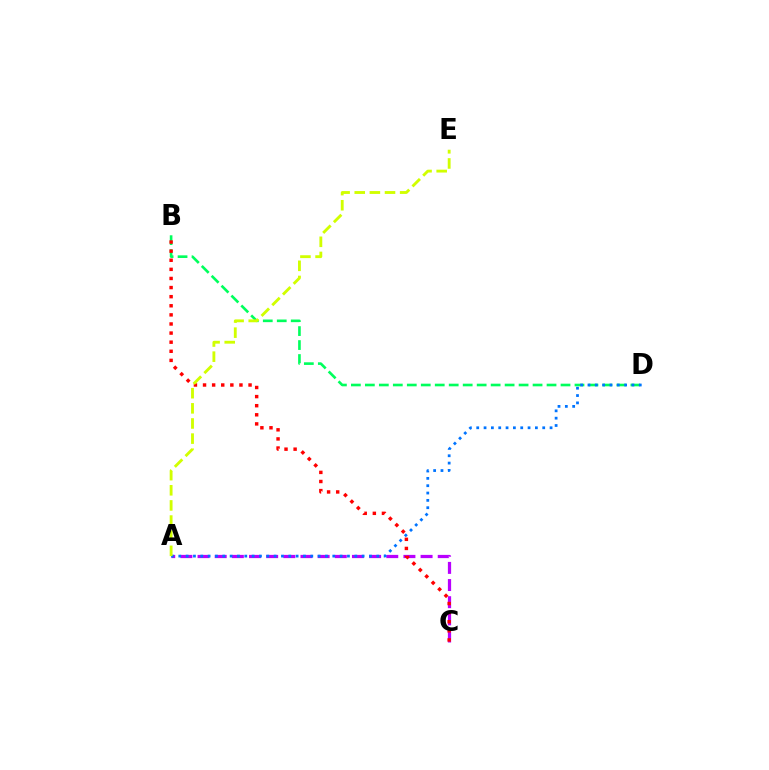{('B', 'D'): [{'color': '#00ff5c', 'line_style': 'dashed', 'thickness': 1.9}], ('A', 'C'): [{'color': '#b900ff', 'line_style': 'dashed', 'thickness': 2.33}], ('A', 'D'): [{'color': '#0074ff', 'line_style': 'dotted', 'thickness': 1.99}], ('B', 'C'): [{'color': '#ff0000', 'line_style': 'dotted', 'thickness': 2.47}], ('A', 'E'): [{'color': '#d1ff00', 'line_style': 'dashed', 'thickness': 2.06}]}